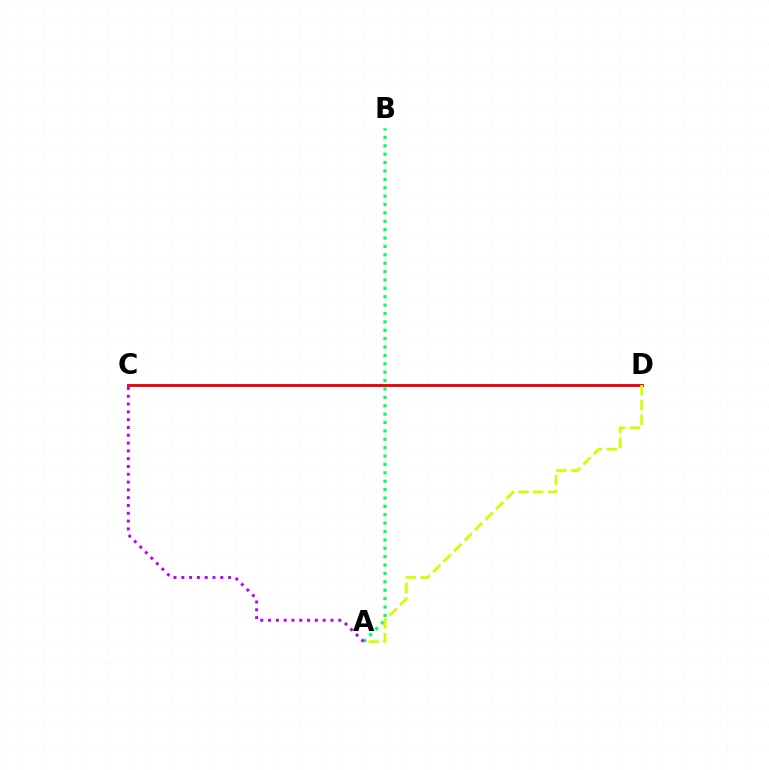{('C', 'D'): [{'color': '#0074ff', 'line_style': 'solid', 'thickness': 1.95}, {'color': '#ff0000', 'line_style': 'solid', 'thickness': 1.95}], ('A', 'B'): [{'color': '#00ff5c', 'line_style': 'dotted', 'thickness': 2.28}], ('A', 'D'): [{'color': '#d1ff00', 'line_style': 'dashed', 'thickness': 2.01}], ('A', 'C'): [{'color': '#b900ff', 'line_style': 'dotted', 'thickness': 2.12}]}